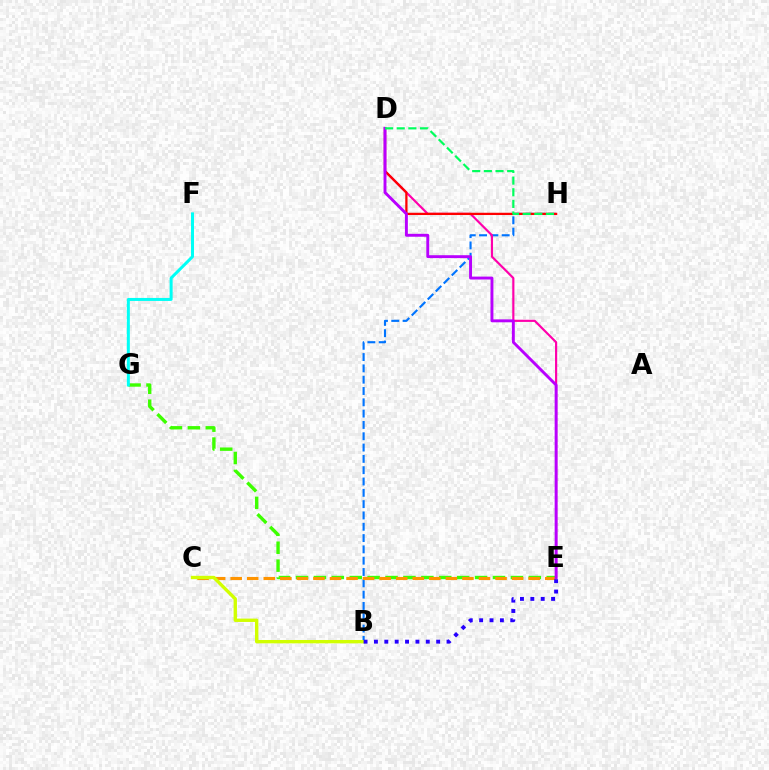{('E', 'G'): [{'color': '#3dff00', 'line_style': 'dashed', 'thickness': 2.43}], ('B', 'H'): [{'color': '#0074ff', 'line_style': 'dashed', 'thickness': 1.54}], ('D', 'E'): [{'color': '#ff00ac', 'line_style': 'solid', 'thickness': 1.56}, {'color': '#b900ff', 'line_style': 'solid', 'thickness': 2.1}], ('D', 'H'): [{'color': '#ff0000', 'line_style': 'solid', 'thickness': 1.63}, {'color': '#00ff5c', 'line_style': 'dashed', 'thickness': 1.58}], ('C', 'E'): [{'color': '#ff9400', 'line_style': 'dashed', 'thickness': 2.25}], ('B', 'C'): [{'color': '#d1ff00', 'line_style': 'solid', 'thickness': 2.42}], ('B', 'E'): [{'color': '#2500ff', 'line_style': 'dotted', 'thickness': 2.82}], ('F', 'G'): [{'color': '#00fff6', 'line_style': 'solid', 'thickness': 2.17}]}